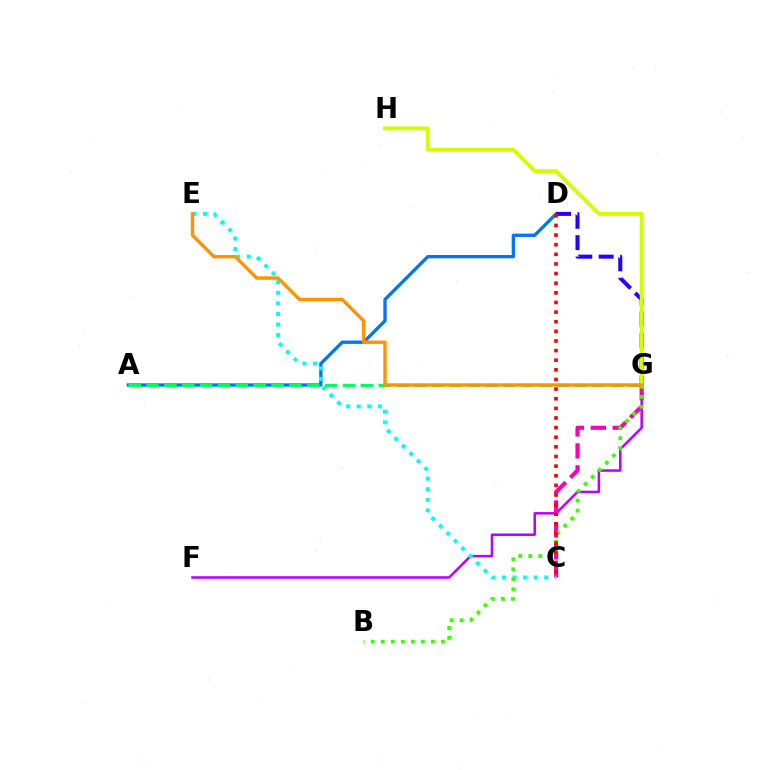{('A', 'D'): [{'color': '#0074ff', 'line_style': 'solid', 'thickness': 2.39}], ('F', 'G'): [{'color': '#b900ff', 'line_style': 'solid', 'thickness': 1.81}], ('D', 'G'): [{'color': '#2500ff', 'line_style': 'dashed', 'thickness': 2.9}], ('C', 'G'): [{'color': '#ff00ac', 'line_style': 'dashed', 'thickness': 2.99}], ('C', 'E'): [{'color': '#00fff6', 'line_style': 'dotted', 'thickness': 2.87}], ('B', 'G'): [{'color': '#3dff00', 'line_style': 'dotted', 'thickness': 2.72}], ('C', 'D'): [{'color': '#ff0000', 'line_style': 'dotted', 'thickness': 2.62}], ('G', 'H'): [{'color': '#d1ff00', 'line_style': 'solid', 'thickness': 2.81}], ('A', 'G'): [{'color': '#00ff5c', 'line_style': 'dashed', 'thickness': 2.43}], ('E', 'G'): [{'color': '#ff9400', 'line_style': 'solid', 'thickness': 2.45}]}